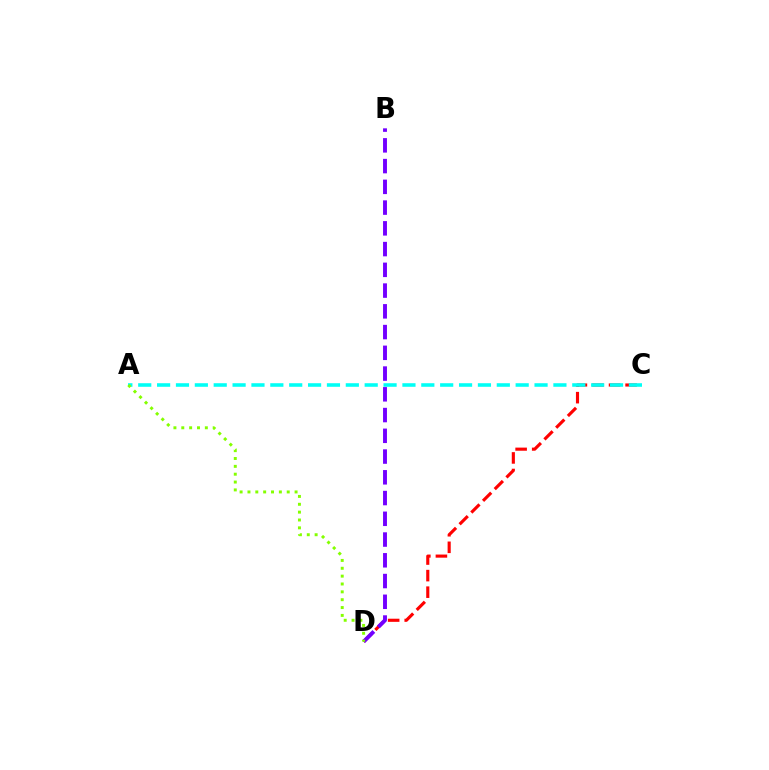{('C', 'D'): [{'color': '#ff0000', 'line_style': 'dashed', 'thickness': 2.25}], ('A', 'C'): [{'color': '#00fff6', 'line_style': 'dashed', 'thickness': 2.56}], ('B', 'D'): [{'color': '#7200ff', 'line_style': 'dashed', 'thickness': 2.82}], ('A', 'D'): [{'color': '#84ff00', 'line_style': 'dotted', 'thickness': 2.13}]}